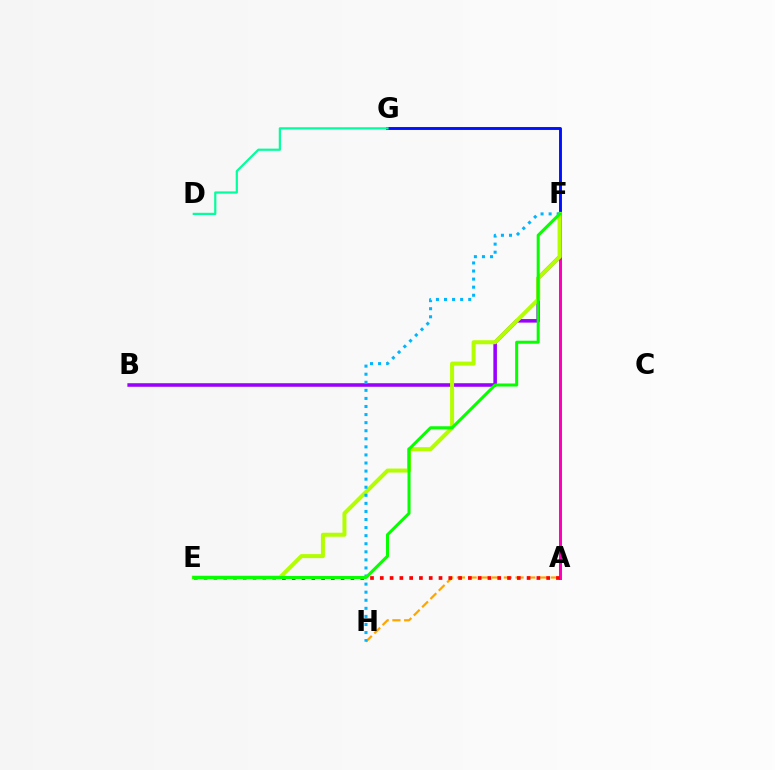{('A', 'H'): [{'color': '#ffa500', 'line_style': 'dashed', 'thickness': 1.59}], ('A', 'F'): [{'color': '#ff00bd', 'line_style': 'solid', 'thickness': 2.17}], ('A', 'E'): [{'color': '#ff0000', 'line_style': 'dotted', 'thickness': 2.66}], ('F', 'G'): [{'color': '#0010ff', 'line_style': 'solid', 'thickness': 2.09}], ('B', 'F'): [{'color': '#9b00ff', 'line_style': 'solid', 'thickness': 2.56}], ('D', 'G'): [{'color': '#00ff9d', 'line_style': 'solid', 'thickness': 1.58}], ('E', 'F'): [{'color': '#b3ff00', 'line_style': 'solid', 'thickness': 2.89}, {'color': '#08ff00', 'line_style': 'solid', 'thickness': 2.18}], ('F', 'H'): [{'color': '#00b5ff', 'line_style': 'dotted', 'thickness': 2.19}]}